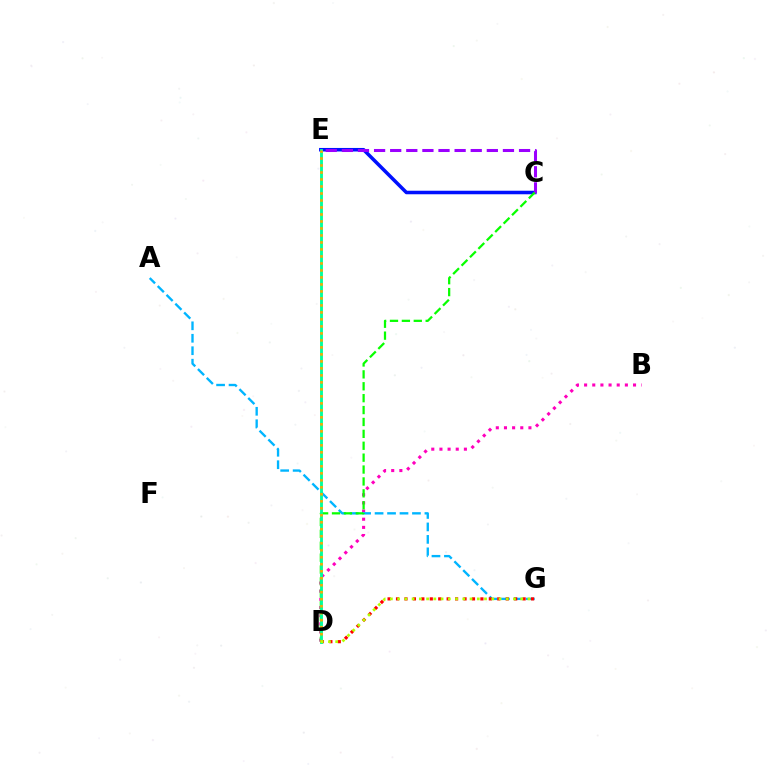{('C', 'E'): [{'color': '#0010ff', 'line_style': 'solid', 'thickness': 2.54}, {'color': '#9b00ff', 'line_style': 'dashed', 'thickness': 2.19}], ('B', 'D'): [{'color': '#ff00bd', 'line_style': 'dotted', 'thickness': 2.22}], ('A', 'G'): [{'color': '#00b5ff', 'line_style': 'dashed', 'thickness': 1.69}], ('C', 'D'): [{'color': '#08ff00', 'line_style': 'dashed', 'thickness': 1.62}], ('D', 'G'): [{'color': '#ff0000', 'line_style': 'dotted', 'thickness': 2.29}, {'color': '#b3ff00', 'line_style': 'dotted', 'thickness': 1.97}], ('D', 'E'): [{'color': '#00ff9d', 'line_style': 'solid', 'thickness': 2.06}, {'color': '#ffa500', 'line_style': 'dotted', 'thickness': 1.9}]}